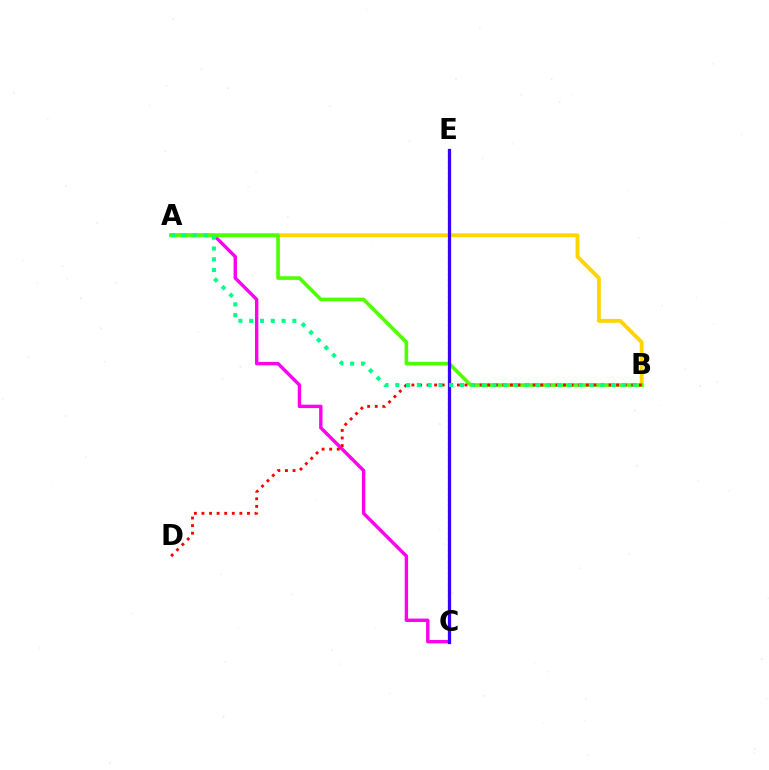{('A', 'C'): [{'color': '#ff00ed', 'line_style': 'solid', 'thickness': 2.45}], ('C', 'E'): [{'color': '#009eff', 'line_style': 'dotted', 'thickness': 1.53}, {'color': '#3700ff', 'line_style': 'solid', 'thickness': 2.33}], ('A', 'B'): [{'color': '#ffd500', 'line_style': 'solid', 'thickness': 2.79}, {'color': '#4fff00', 'line_style': 'solid', 'thickness': 2.6}, {'color': '#00ff86', 'line_style': 'dotted', 'thickness': 2.93}], ('B', 'D'): [{'color': '#ff0000', 'line_style': 'dotted', 'thickness': 2.06}]}